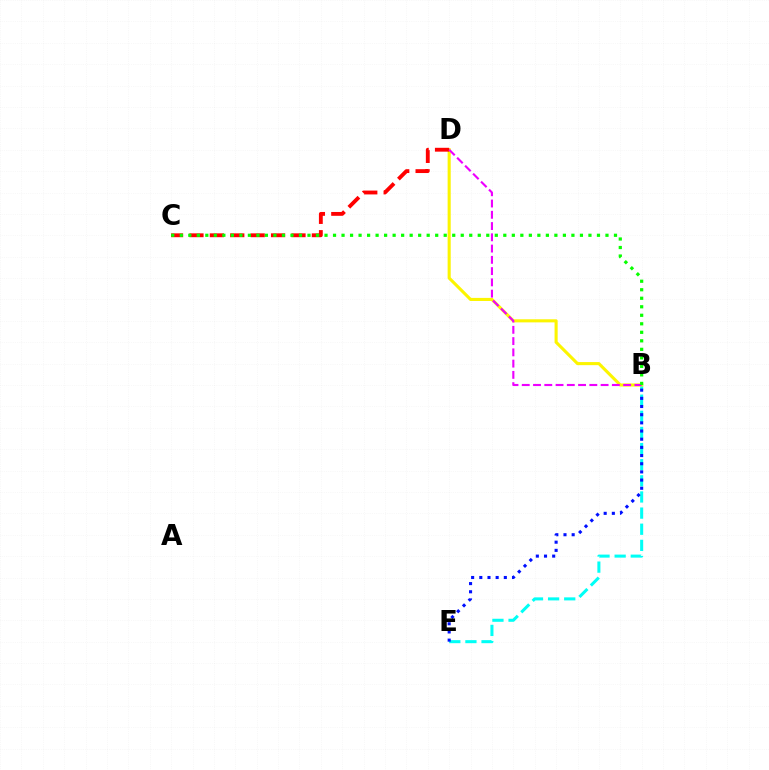{('B', 'E'): [{'color': '#00fff6', 'line_style': 'dashed', 'thickness': 2.19}, {'color': '#0010ff', 'line_style': 'dotted', 'thickness': 2.22}], ('B', 'D'): [{'color': '#fcf500', 'line_style': 'solid', 'thickness': 2.22}, {'color': '#ee00ff', 'line_style': 'dashed', 'thickness': 1.53}], ('C', 'D'): [{'color': '#ff0000', 'line_style': 'dashed', 'thickness': 2.77}], ('B', 'C'): [{'color': '#08ff00', 'line_style': 'dotted', 'thickness': 2.31}]}